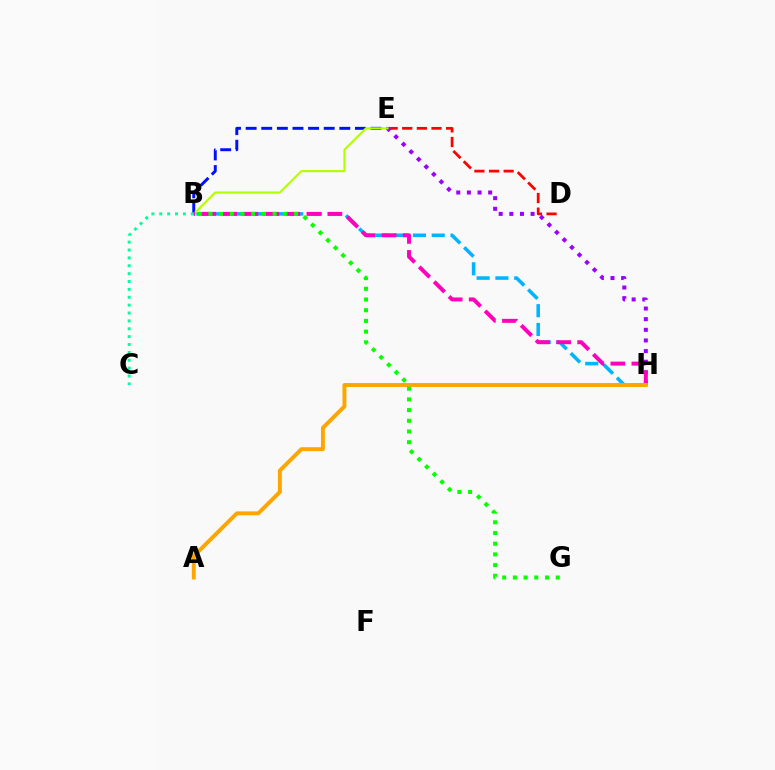{('B', 'E'): [{'color': '#0010ff', 'line_style': 'dashed', 'thickness': 2.12}, {'color': '#b3ff00', 'line_style': 'solid', 'thickness': 1.52}], ('B', 'H'): [{'color': '#00b5ff', 'line_style': 'dashed', 'thickness': 2.55}, {'color': '#ff00bd', 'line_style': 'dashed', 'thickness': 2.85}], ('D', 'E'): [{'color': '#ff0000', 'line_style': 'dashed', 'thickness': 1.99}], ('E', 'H'): [{'color': '#9b00ff', 'line_style': 'dotted', 'thickness': 2.89}], ('B', 'C'): [{'color': '#00ff9d', 'line_style': 'dotted', 'thickness': 2.14}], ('A', 'H'): [{'color': '#ffa500', 'line_style': 'solid', 'thickness': 2.83}], ('B', 'G'): [{'color': '#08ff00', 'line_style': 'dotted', 'thickness': 2.91}]}